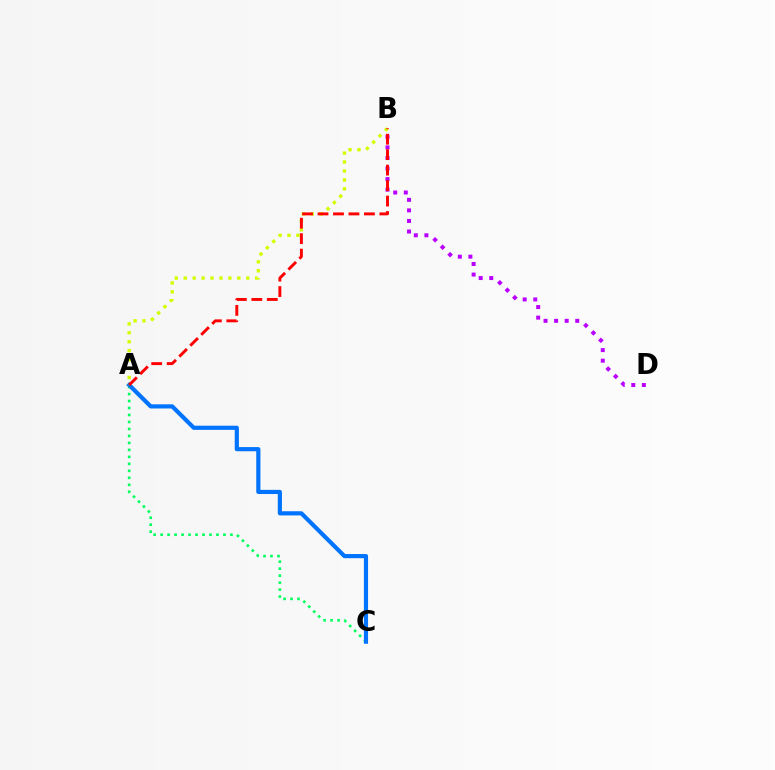{('B', 'D'): [{'color': '#b900ff', 'line_style': 'dotted', 'thickness': 2.87}], ('A', 'C'): [{'color': '#00ff5c', 'line_style': 'dotted', 'thickness': 1.9}, {'color': '#0074ff', 'line_style': 'solid', 'thickness': 3.0}], ('A', 'B'): [{'color': '#d1ff00', 'line_style': 'dotted', 'thickness': 2.43}, {'color': '#ff0000', 'line_style': 'dashed', 'thickness': 2.1}]}